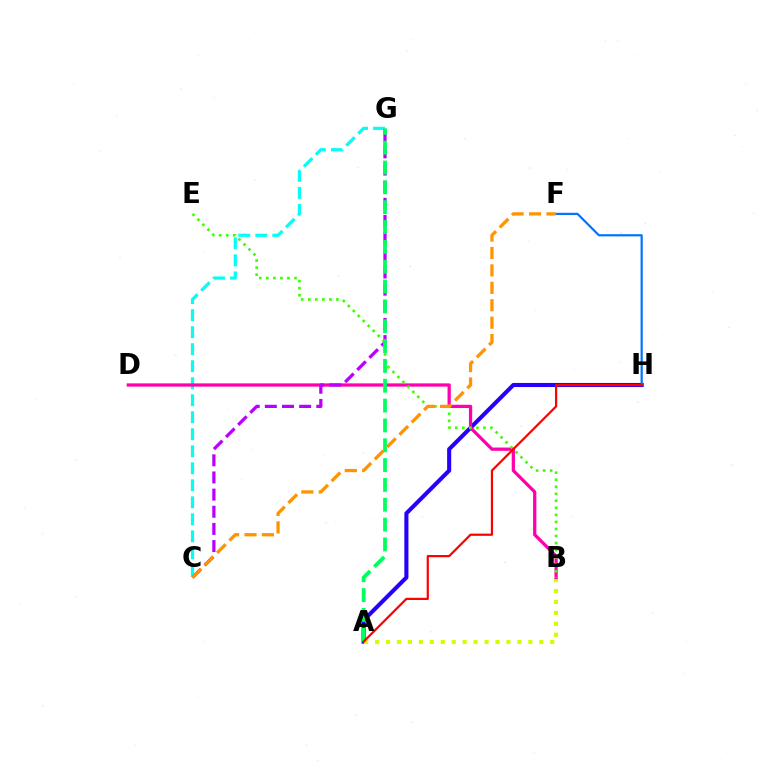{('A', 'H'): [{'color': '#2500ff', 'line_style': 'solid', 'thickness': 2.94}, {'color': '#ff0000', 'line_style': 'solid', 'thickness': 1.59}], ('C', 'G'): [{'color': '#00fff6', 'line_style': 'dashed', 'thickness': 2.31}, {'color': '#b900ff', 'line_style': 'dashed', 'thickness': 2.33}], ('A', 'B'): [{'color': '#d1ff00', 'line_style': 'dotted', 'thickness': 2.97}], ('B', 'D'): [{'color': '#ff00ac', 'line_style': 'solid', 'thickness': 2.34}], ('B', 'E'): [{'color': '#3dff00', 'line_style': 'dotted', 'thickness': 1.91}], ('F', 'H'): [{'color': '#0074ff', 'line_style': 'solid', 'thickness': 1.58}], ('A', 'G'): [{'color': '#00ff5c', 'line_style': 'dashed', 'thickness': 2.69}], ('C', 'F'): [{'color': '#ff9400', 'line_style': 'dashed', 'thickness': 2.37}]}